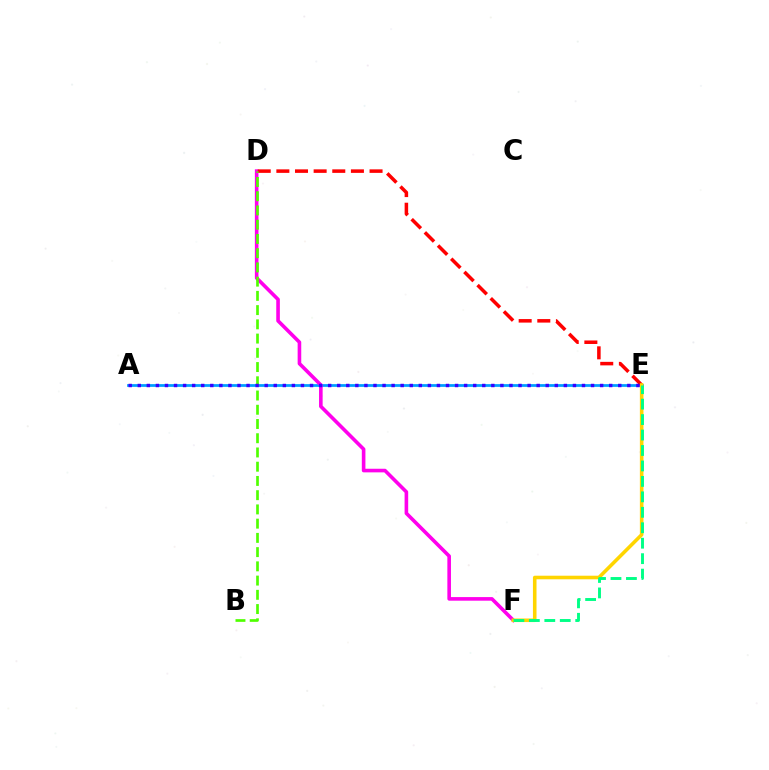{('A', 'E'): [{'color': '#009eff', 'line_style': 'solid', 'thickness': 1.98}, {'color': '#3700ff', 'line_style': 'dotted', 'thickness': 2.46}], ('D', 'F'): [{'color': '#ff00ed', 'line_style': 'solid', 'thickness': 2.6}], ('D', 'E'): [{'color': '#ff0000', 'line_style': 'dashed', 'thickness': 2.53}], ('B', 'D'): [{'color': '#4fff00', 'line_style': 'dashed', 'thickness': 1.93}], ('E', 'F'): [{'color': '#ffd500', 'line_style': 'solid', 'thickness': 2.58}, {'color': '#00ff86', 'line_style': 'dashed', 'thickness': 2.1}]}